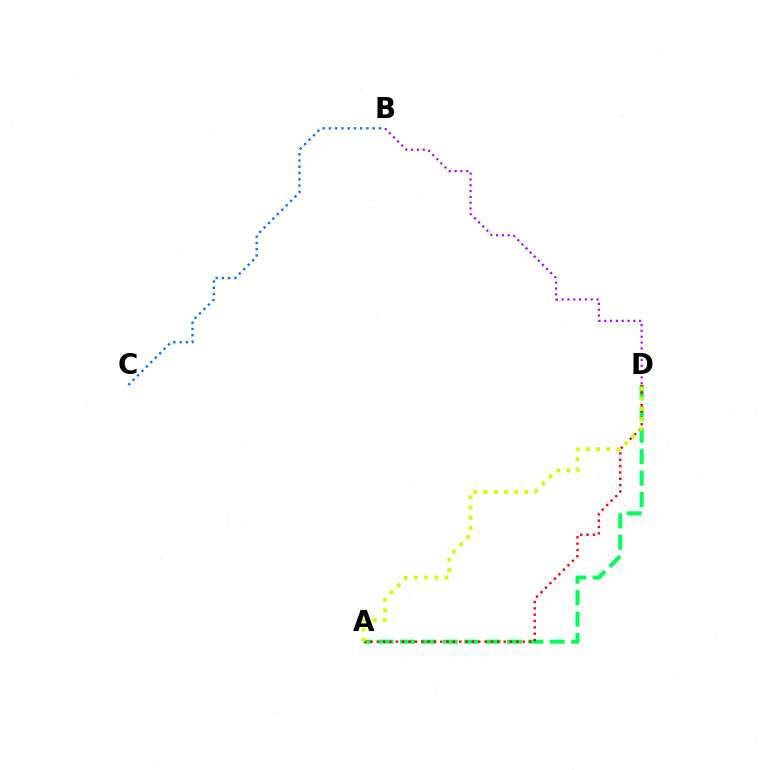{('A', 'D'): [{'color': '#00ff5c', 'line_style': 'dashed', 'thickness': 2.91}, {'color': '#ff0000', 'line_style': 'dotted', 'thickness': 1.72}, {'color': '#d1ff00', 'line_style': 'dotted', 'thickness': 2.77}], ('B', 'D'): [{'color': '#b900ff', 'line_style': 'dotted', 'thickness': 1.58}], ('B', 'C'): [{'color': '#0074ff', 'line_style': 'dotted', 'thickness': 1.7}]}